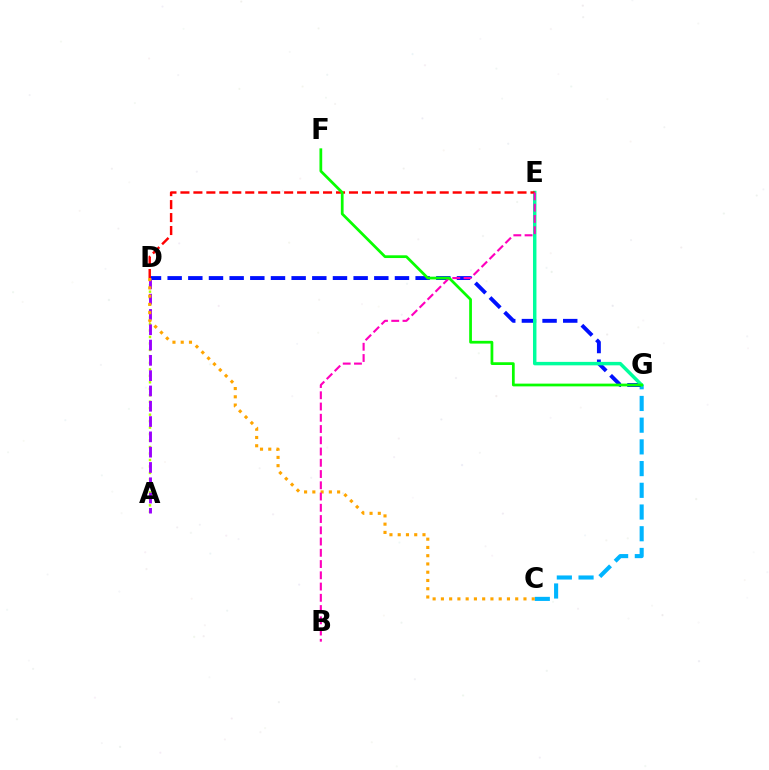{('A', 'D'): [{'color': '#b3ff00', 'line_style': 'dotted', 'thickness': 1.76}, {'color': '#9b00ff', 'line_style': 'dashed', 'thickness': 2.08}], ('C', 'G'): [{'color': '#00b5ff', 'line_style': 'dashed', 'thickness': 2.95}], ('D', 'G'): [{'color': '#0010ff', 'line_style': 'dashed', 'thickness': 2.81}], ('E', 'G'): [{'color': '#00ff9d', 'line_style': 'solid', 'thickness': 2.49}], ('D', 'E'): [{'color': '#ff0000', 'line_style': 'dashed', 'thickness': 1.76}], ('C', 'D'): [{'color': '#ffa500', 'line_style': 'dotted', 'thickness': 2.24}], ('B', 'E'): [{'color': '#ff00bd', 'line_style': 'dashed', 'thickness': 1.53}], ('F', 'G'): [{'color': '#08ff00', 'line_style': 'solid', 'thickness': 1.98}]}